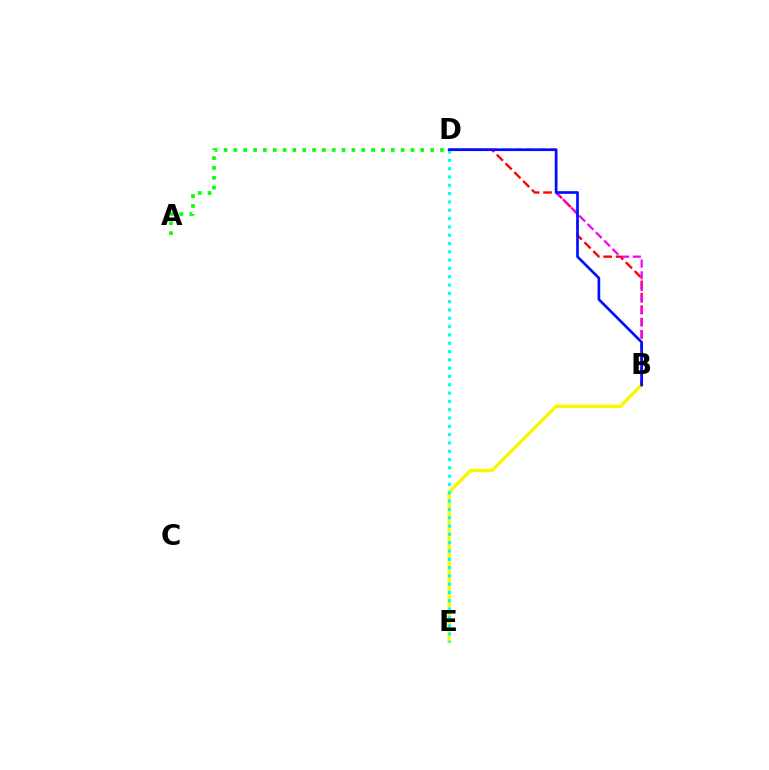{('B', 'E'): [{'color': '#fcf500', 'line_style': 'solid', 'thickness': 2.42}], ('B', 'D'): [{'color': '#ff0000', 'line_style': 'dashed', 'thickness': 1.69}, {'color': '#ee00ff', 'line_style': 'dashed', 'thickness': 1.59}, {'color': '#0010ff', 'line_style': 'solid', 'thickness': 1.93}], ('A', 'D'): [{'color': '#08ff00', 'line_style': 'dotted', 'thickness': 2.67}], ('D', 'E'): [{'color': '#00fff6', 'line_style': 'dotted', 'thickness': 2.26}]}